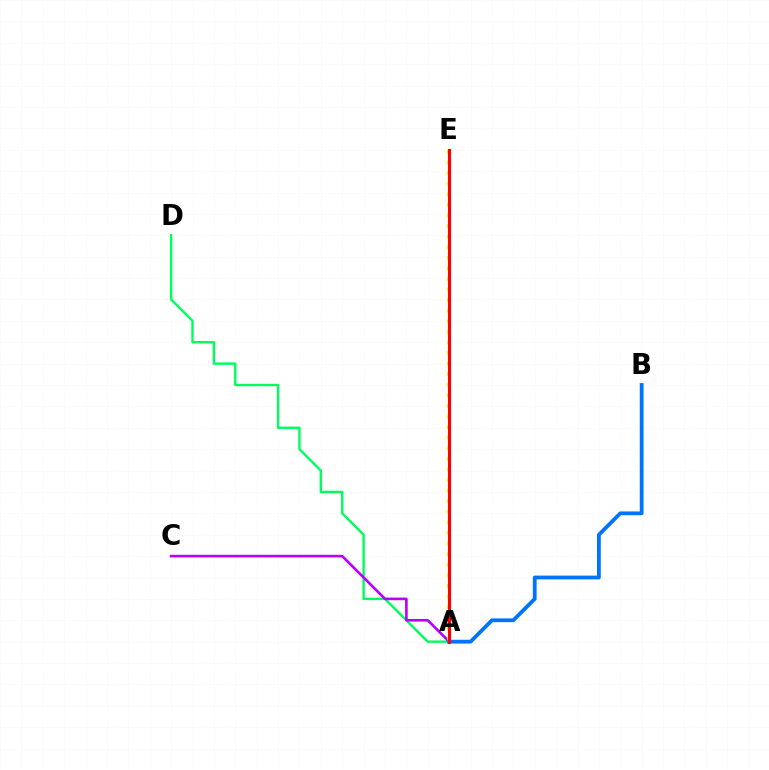{('A', 'D'): [{'color': '#00ff5c', 'line_style': 'solid', 'thickness': 1.74}], ('A', 'C'): [{'color': '#b900ff', 'line_style': 'solid', 'thickness': 1.9}], ('A', 'E'): [{'color': '#d1ff00', 'line_style': 'dotted', 'thickness': 2.88}, {'color': '#ff0000', 'line_style': 'solid', 'thickness': 2.22}], ('A', 'B'): [{'color': '#0074ff', 'line_style': 'solid', 'thickness': 2.73}]}